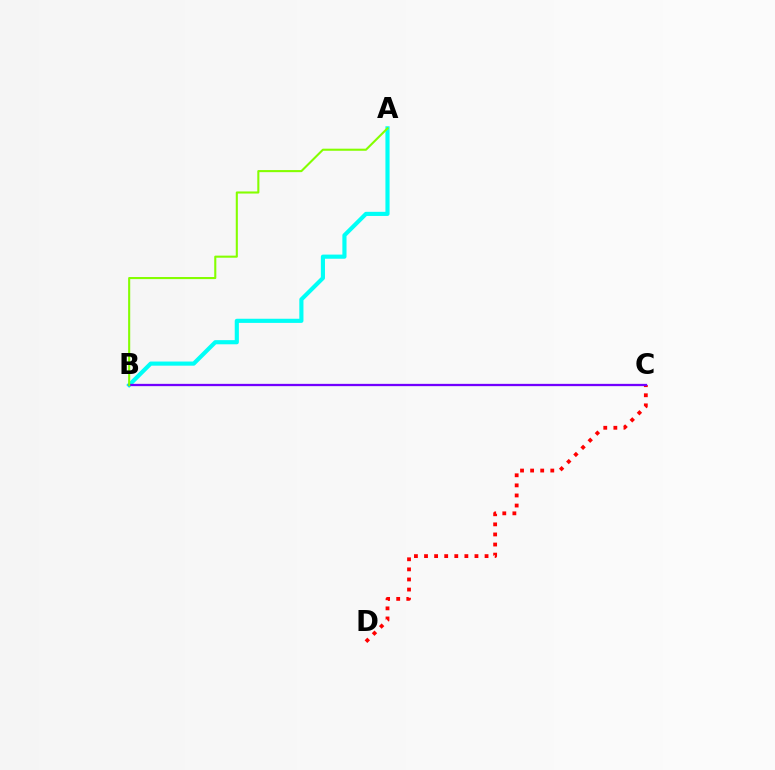{('A', 'B'): [{'color': '#00fff6', 'line_style': 'solid', 'thickness': 2.98}, {'color': '#84ff00', 'line_style': 'solid', 'thickness': 1.51}], ('C', 'D'): [{'color': '#ff0000', 'line_style': 'dotted', 'thickness': 2.74}], ('B', 'C'): [{'color': '#7200ff', 'line_style': 'solid', 'thickness': 1.65}]}